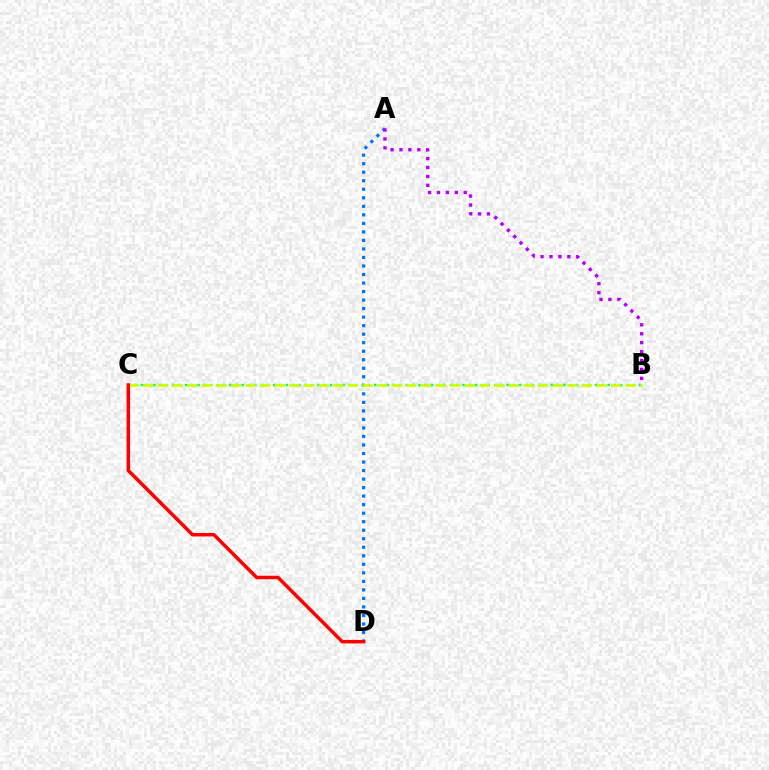{('A', 'D'): [{'color': '#0074ff', 'line_style': 'dotted', 'thickness': 2.32}], ('B', 'C'): [{'color': '#00ff5c', 'line_style': 'dotted', 'thickness': 1.71}, {'color': '#d1ff00', 'line_style': 'dashed', 'thickness': 1.99}], ('C', 'D'): [{'color': '#ff0000', 'line_style': 'solid', 'thickness': 2.5}], ('A', 'B'): [{'color': '#b900ff', 'line_style': 'dotted', 'thickness': 2.42}]}